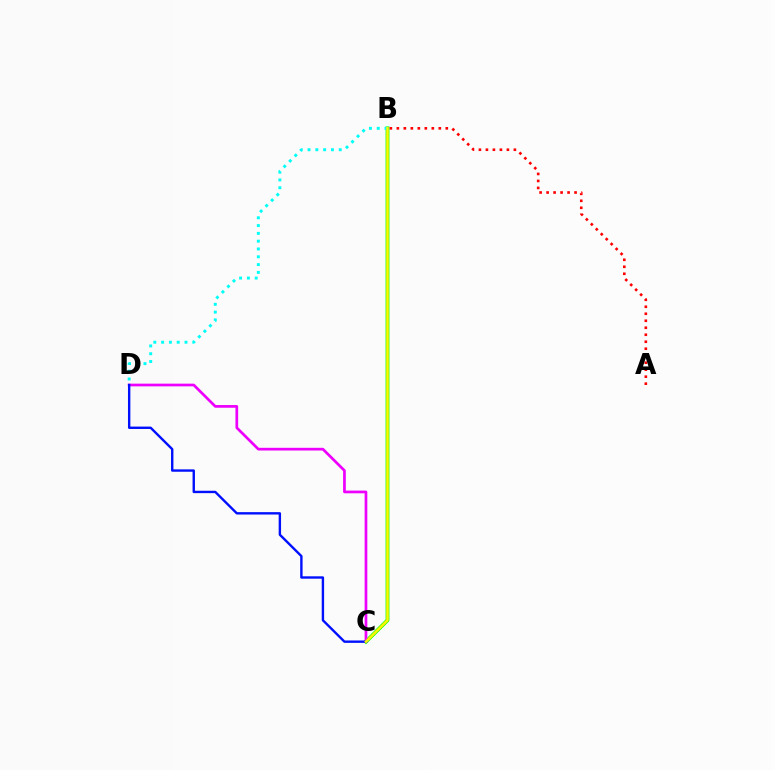{('B', 'C'): [{'color': '#08ff00', 'line_style': 'solid', 'thickness': 2.73}, {'color': '#fcf500', 'line_style': 'solid', 'thickness': 1.82}], ('B', 'D'): [{'color': '#00fff6', 'line_style': 'dotted', 'thickness': 2.12}], ('A', 'B'): [{'color': '#ff0000', 'line_style': 'dotted', 'thickness': 1.9}], ('C', 'D'): [{'color': '#ee00ff', 'line_style': 'solid', 'thickness': 1.95}, {'color': '#0010ff', 'line_style': 'solid', 'thickness': 1.72}]}